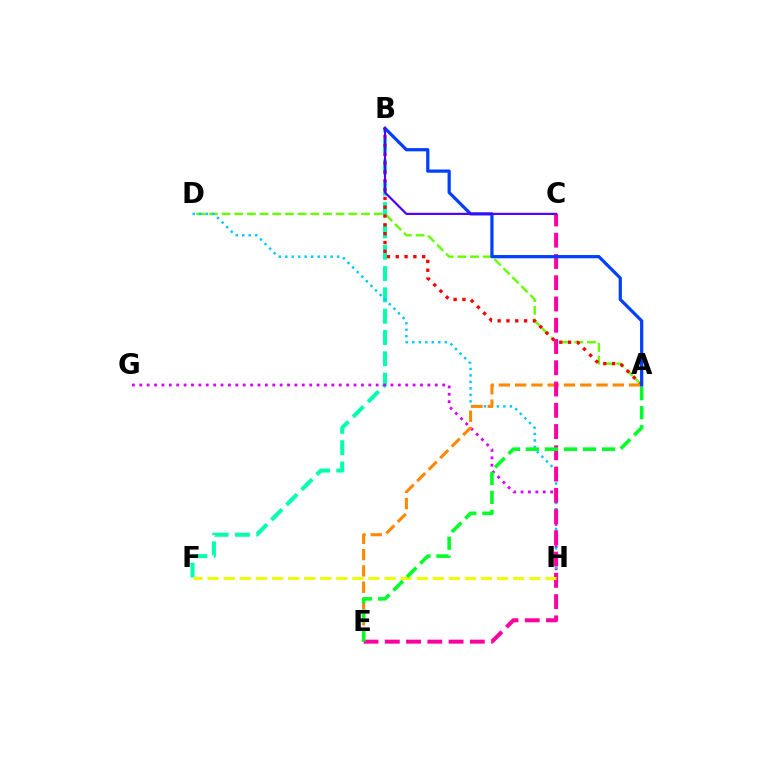{('B', 'F'): [{'color': '#00ffaf', 'line_style': 'dashed', 'thickness': 2.9}], ('G', 'H'): [{'color': '#d600ff', 'line_style': 'dotted', 'thickness': 2.01}], ('A', 'D'): [{'color': '#66ff00', 'line_style': 'dashed', 'thickness': 1.72}], ('D', 'H'): [{'color': '#00c7ff', 'line_style': 'dotted', 'thickness': 1.76}], ('A', 'B'): [{'color': '#ff0000', 'line_style': 'dotted', 'thickness': 2.39}, {'color': '#003fff', 'line_style': 'solid', 'thickness': 2.32}], ('A', 'E'): [{'color': '#ff8800', 'line_style': 'dashed', 'thickness': 2.21}, {'color': '#00ff27', 'line_style': 'dashed', 'thickness': 2.59}], ('C', 'E'): [{'color': '#ff00a0', 'line_style': 'dashed', 'thickness': 2.89}], ('F', 'H'): [{'color': '#eeff00', 'line_style': 'dashed', 'thickness': 2.18}], ('B', 'C'): [{'color': '#4f00ff', 'line_style': 'solid', 'thickness': 1.57}]}